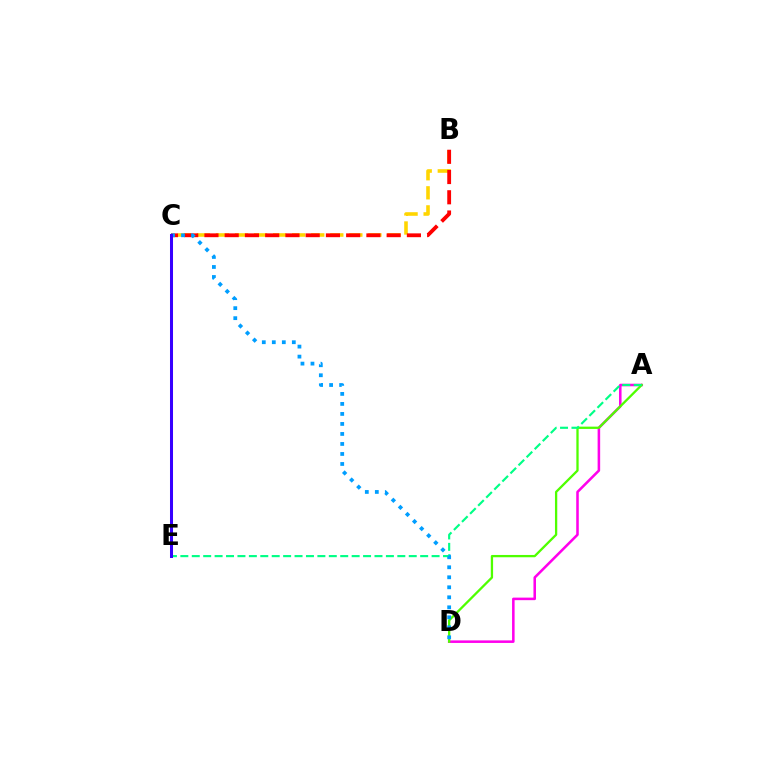{('A', 'D'): [{'color': '#ff00ed', 'line_style': 'solid', 'thickness': 1.83}, {'color': '#4fff00', 'line_style': 'solid', 'thickness': 1.65}], ('B', 'C'): [{'color': '#ffd500', 'line_style': 'dashed', 'thickness': 2.59}, {'color': '#ff0000', 'line_style': 'dashed', 'thickness': 2.75}], ('A', 'E'): [{'color': '#00ff86', 'line_style': 'dashed', 'thickness': 1.55}], ('C', 'D'): [{'color': '#009eff', 'line_style': 'dotted', 'thickness': 2.72}], ('C', 'E'): [{'color': '#3700ff', 'line_style': 'solid', 'thickness': 2.18}]}